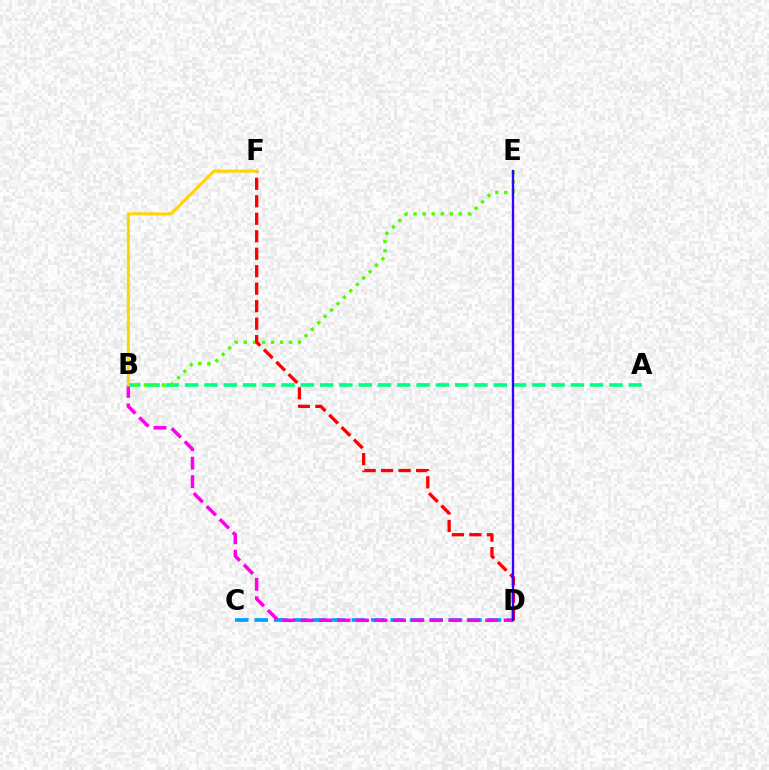{('A', 'B'): [{'color': '#00ff86', 'line_style': 'dashed', 'thickness': 2.62}], ('C', 'D'): [{'color': '#009eff', 'line_style': 'dashed', 'thickness': 2.64}], ('B', 'E'): [{'color': '#4fff00', 'line_style': 'dotted', 'thickness': 2.46}], ('D', 'F'): [{'color': '#ff0000', 'line_style': 'dashed', 'thickness': 2.37}], ('B', 'D'): [{'color': '#ff00ed', 'line_style': 'dashed', 'thickness': 2.51}], ('B', 'F'): [{'color': '#ffd500', 'line_style': 'solid', 'thickness': 2.16}], ('D', 'E'): [{'color': '#3700ff', 'line_style': 'solid', 'thickness': 1.69}]}